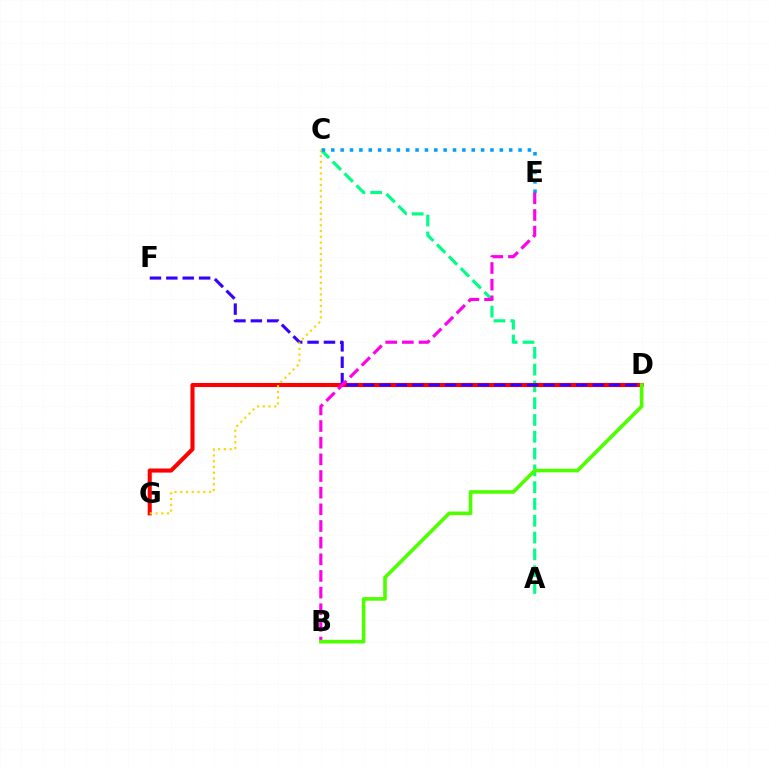{('A', 'C'): [{'color': '#00ff86', 'line_style': 'dashed', 'thickness': 2.28}], ('D', 'G'): [{'color': '#ff0000', 'line_style': 'solid', 'thickness': 2.94}], ('C', 'E'): [{'color': '#009eff', 'line_style': 'dotted', 'thickness': 2.54}], ('D', 'F'): [{'color': '#3700ff', 'line_style': 'dashed', 'thickness': 2.23}], ('B', 'E'): [{'color': '#ff00ed', 'line_style': 'dashed', 'thickness': 2.26}], ('B', 'D'): [{'color': '#4fff00', 'line_style': 'solid', 'thickness': 2.6}], ('C', 'G'): [{'color': '#ffd500', 'line_style': 'dotted', 'thickness': 1.57}]}